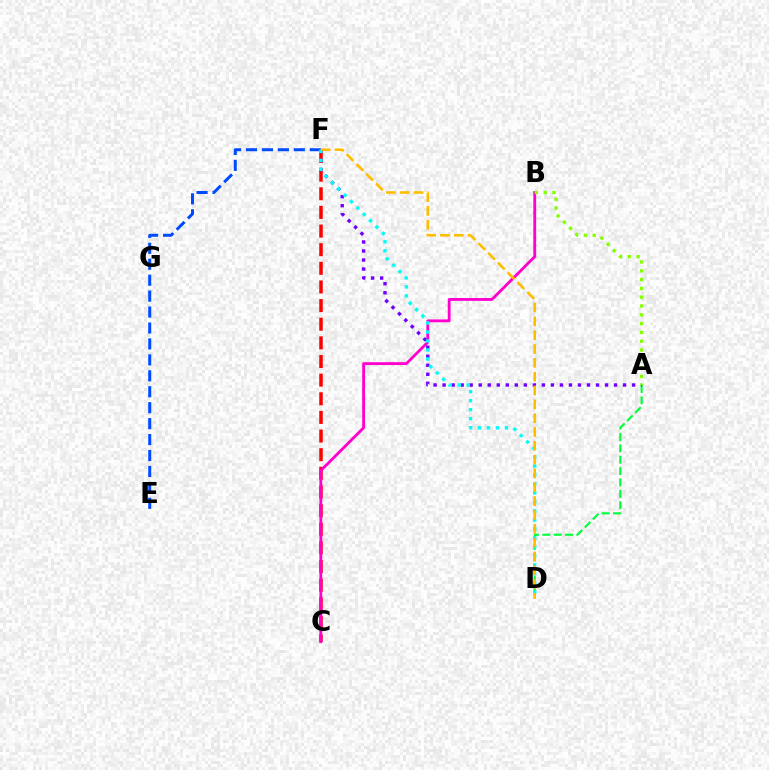{('E', 'F'): [{'color': '#004bff', 'line_style': 'dashed', 'thickness': 2.17}], ('C', 'F'): [{'color': '#ff0000', 'line_style': 'dashed', 'thickness': 2.53}], ('B', 'C'): [{'color': '#ff00cf', 'line_style': 'solid', 'thickness': 2.04}], ('A', 'D'): [{'color': '#00ff39', 'line_style': 'dashed', 'thickness': 1.54}], ('A', 'F'): [{'color': '#7200ff', 'line_style': 'dotted', 'thickness': 2.45}], ('A', 'B'): [{'color': '#84ff00', 'line_style': 'dotted', 'thickness': 2.39}], ('D', 'F'): [{'color': '#00fff6', 'line_style': 'dotted', 'thickness': 2.44}, {'color': '#ffbd00', 'line_style': 'dashed', 'thickness': 1.88}]}